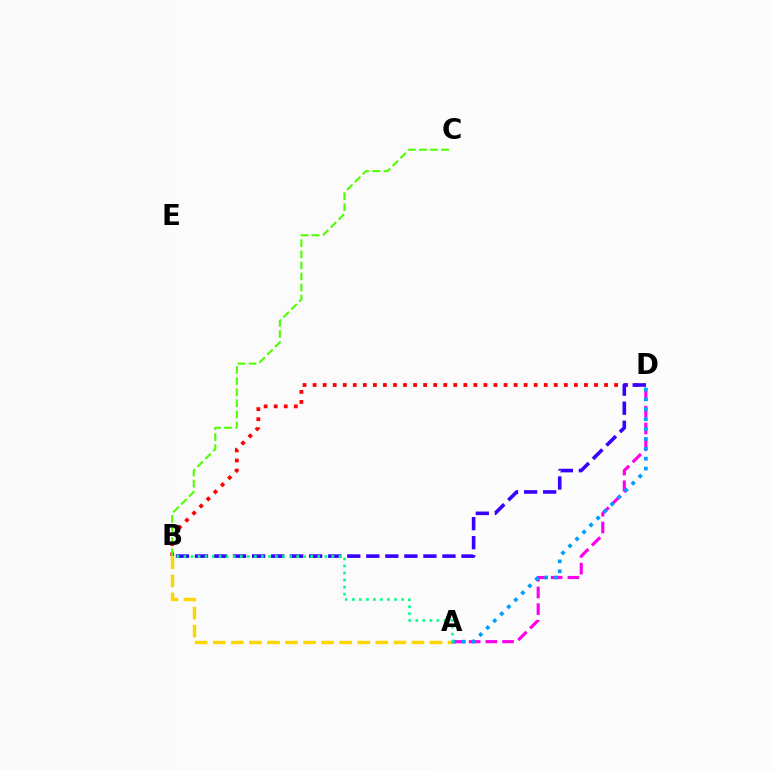{('A', 'D'): [{'color': '#ff00ed', 'line_style': 'dashed', 'thickness': 2.27}, {'color': '#009eff', 'line_style': 'dotted', 'thickness': 2.69}], ('B', 'D'): [{'color': '#ff0000', 'line_style': 'dotted', 'thickness': 2.73}, {'color': '#3700ff', 'line_style': 'dashed', 'thickness': 2.59}], ('A', 'B'): [{'color': '#ffd500', 'line_style': 'dashed', 'thickness': 2.45}, {'color': '#00ff86', 'line_style': 'dotted', 'thickness': 1.91}], ('B', 'C'): [{'color': '#4fff00', 'line_style': 'dashed', 'thickness': 1.51}]}